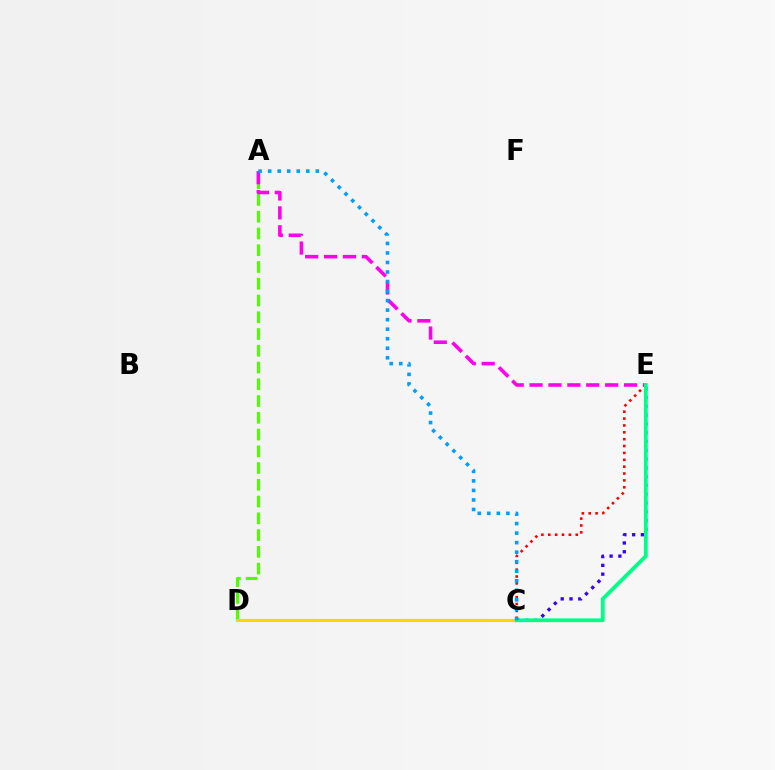{('A', 'D'): [{'color': '#4fff00', 'line_style': 'dashed', 'thickness': 2.28}], ('C', 'D'): [{'color': '#ffd500', 'line_style': 'solid', 'thickness': 2.25}], ('A', 'E'): [{'color': '#ff00ed', 'line_style': 'dashed', 'thickness': 2.57}], ('C', 'E'): [{'color': '#ff0000', 'line_style': 'dotted', 'thickness': 1.87}, {'color': '#3700ff', 'line_style': 'dotted', 'thickness': 2.39}, {'color': '#00ff86', 'line_style': 'solid', 'thickness': 2.72}], ('A', 'C'): [{'color': '#009eff', 'line_style': 'dotted', 'thickness': 2.59}]}